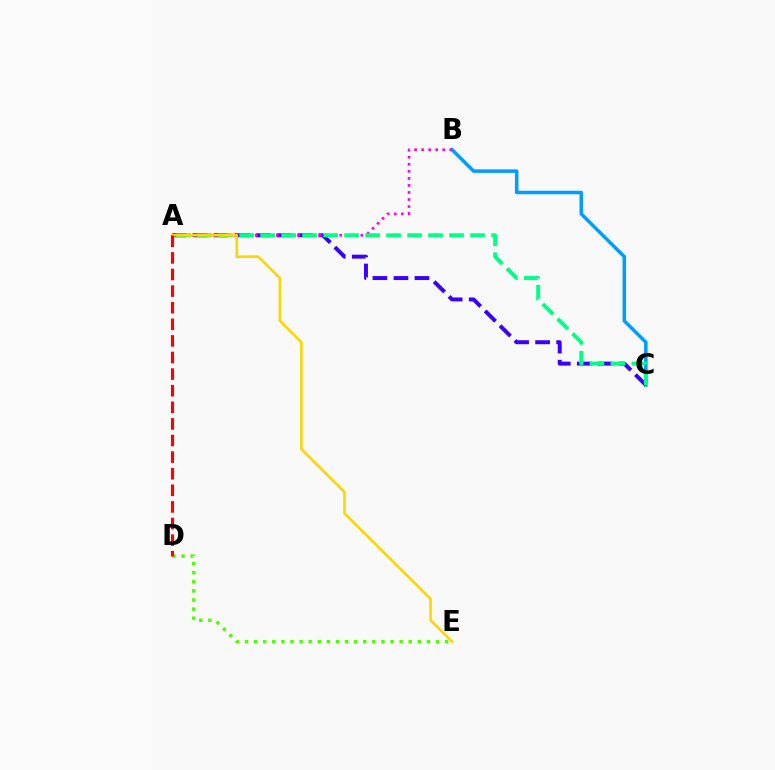{('B', 'C'): [{'color': '#009eff', 'line_style': 'solid', 'thickness': 2.54}], ('D', 'E'): [{'color': '#4fff00', 'line_style': 'dotted', 'thickness': 2.47}], ('A', 'C'): [{'color': '#3700ff', 'line_style': 'dashed', 'thickness': 2.86}, {'color': '#00ff86', 'line_style': 'dashed', 'thickness': 2.85}], ('A', 'B'): [{'color': '#ff00ed', 'line_style': 'dotted', 'thickness': 1.91}], ('A', 'E'): [{'color': '#ffd500', 'line_style': 'solid', 'thickness': 1.87}], ('A', 'D'): [{'color': '#ff0000', 'line_style': 'dashed', 'thickness': 2.26}]}